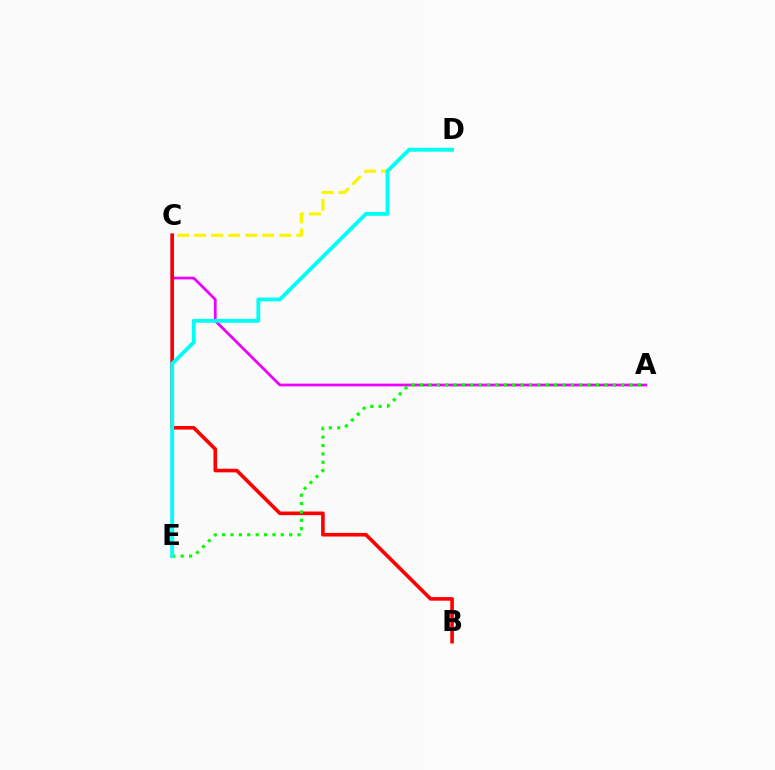{('A', 'C'): [{'color': '#ee00ff', 'line_style': 'solid', 'thickness': 1.97}], ('C', 'E'): [{'color': '#0010ff', 'line_style': 'solid', 'thickness': 1.68}], ('C', 'D'): [{'color': '#fcf500', 'line_style': 'dashed', 'thickness': 2.31}], ('B', 'C'): [{'color': '#ff0000', 'line_style': 'solid', 'thickness': 2.61}], ('A', 'E'): [{'color': '#08ff00', 'line_style': 'dotted', 'thickness': 2.28}], ('D', 'E'): [{'color': '#00fff6', 'line_style': 'solid', 'thickness': 2.77}]}